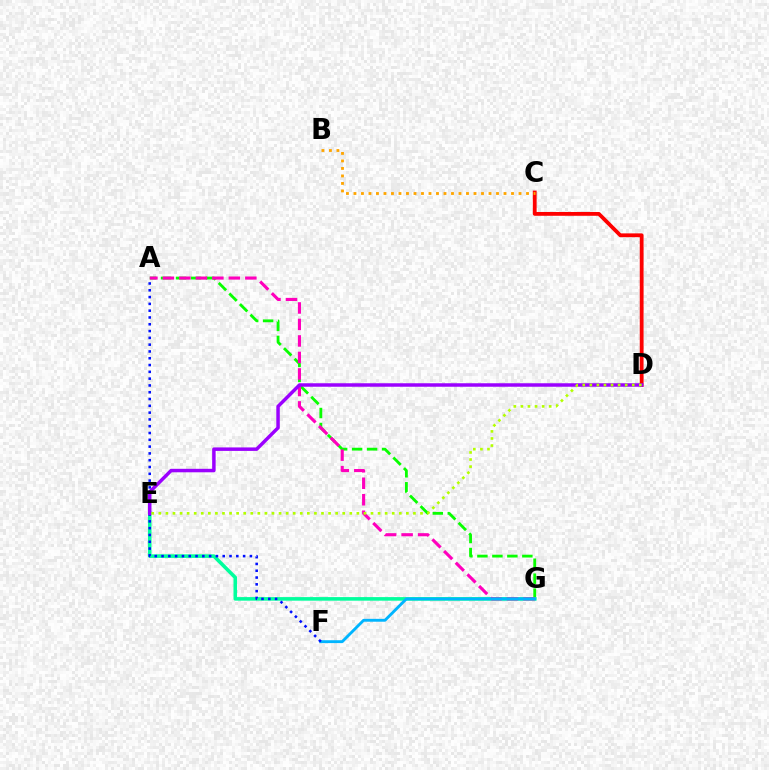{('A', 'G'): [{'color': '#08ff00', 'line_style': 'dashed', 'thickness': 2.03}, {'color': '#ff00bd', 'line_style': 'dashed', 'thickness': 2.24}], ('E', 'G'): [{'color': '#00ff9d', 'line_style': 'solid', 'thickness': 2.57}], ('C', 'D'): [{'color': '#ff0000', 'line_style': 'solid', 'thickness': 2.74}], ('F', 'G'): [{'color': '#00b5ff', 'line_style': 'solid', 'thickness': 2.07}], ('B', 'C'): [{'color': '#ffa500', 'line_style': 'dotted', 'thickness': 2.04}], ('A', 'F'): [{'color': '#0010ff', 'line_style': 'dotted', 'thickness': 1.85}], ('D', 'E'): [{'color': '#9b00ff', 'line_style': 'solid', 'thickness': 2.51}, {'color': '#b3ff00', 'line_style': 'dotted', 'thickness': 1.92}]}